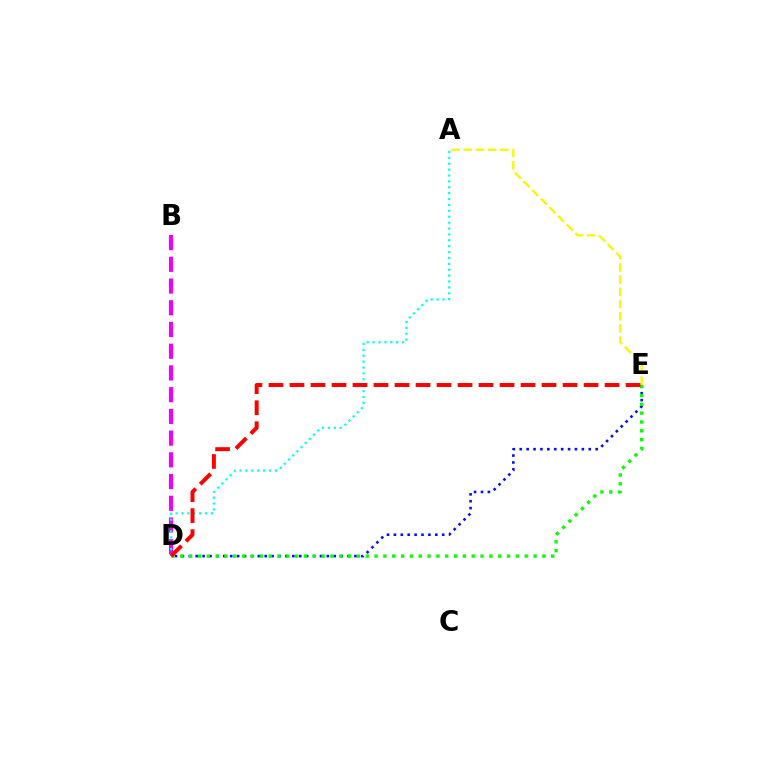{('B', 'D'): [{'color': '#ee00ff', 'line_style': 'dashed', 'thickness': 2.95}], ('D', 'E'): [{'color': '#0010ff', 'line_style': 'dotted', 'thickness': 1.88}, {'color': '#08ff00', 'line_style': 'dotted', 'thickness': 2.4}, {'color': '#ff0000', 'line_style': 'dashed', 'thickness': 2.85}], ('A', 'D'): [{'color': '#00fff6', 'line_style': 'dotted', 'thickness': 1.6}], ('A', 'E'): [{'color': '#fcf500', 'line_style': 'dashed', 'thickness': 1.66}]}